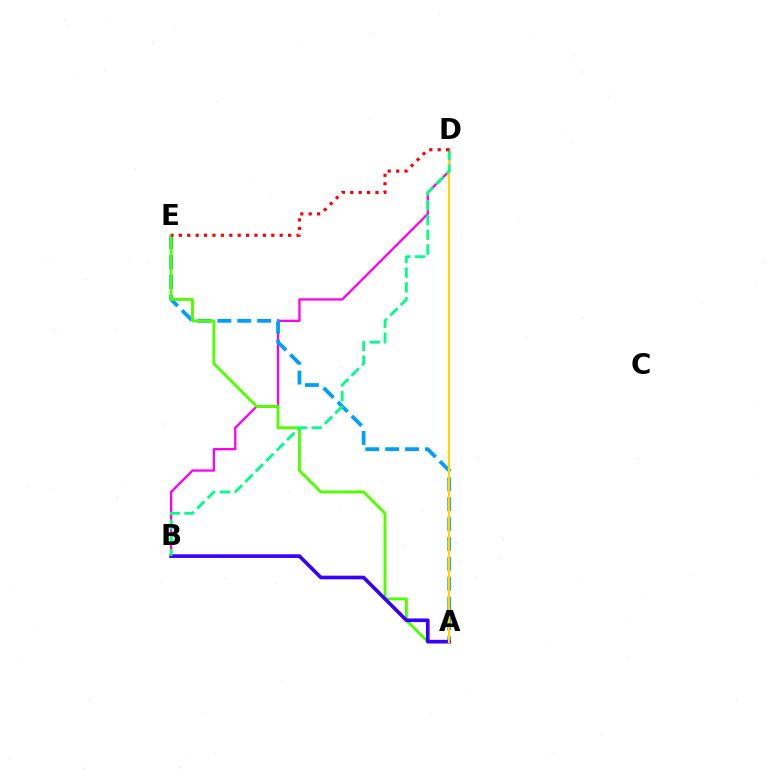{('B', 'D'): [{'color': '#ff00ed', 'line_style': 'solid', 'thickness': 1.66}, {'color': '#00ff86', 'line_style': 'dashed', 'thickness': 2.01}], ('A', 'E'): [{'color': '#009eff', 'line_style': 'dashed', 'thickness': 2.7}, {'color': '#4fff00', 'line_style': 'solid', 'thickness': 2.08}], ('A', 'B'): [{'color': '#3700ff', 'line_style': 'solid', 'thickness': 2.62}], ('A', 'D'): [{'color': '#ffd500', 'line_style': 'solid', 'thickness': 1.63}], ('D', 'E'): [{'color': '#ff0000', 'line_style': 'dotted', 'thickness': 2.28}]}